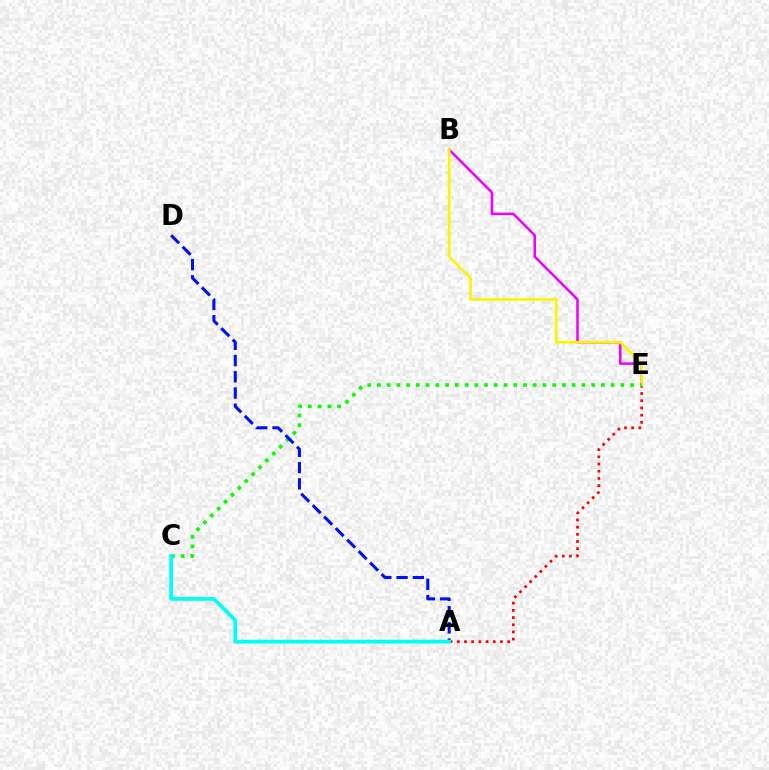{('B', 'E'): [{'color': '#ee00ff', 'line_style': 'solid', 'thickness': 1.81}, {'color': '#fcf500', 'line_style': 'solid', 'thickness': 1.91}], ('A', 'E'): [{'color': '#ff0000', 'line_style': 'dotted', 'thickness': 1.96}], ('C', 'E'): [{'color': '#08ff00', 'line_style': 'dotted', 'thickness': 2.65}], ('A', 'D'): [{'color': '#0010ff', 'line_style': 'dashed', 'thickness': 2.21}], ('A', 'C'): [{'color': '#00fff6', 'line_style': 'solid', 'thickness': 2.71}]}